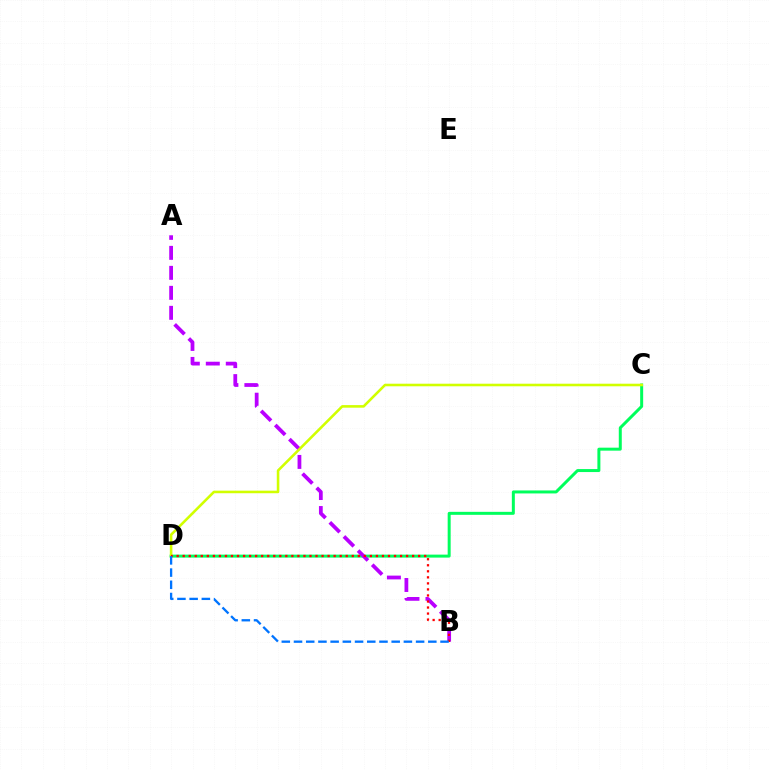{('C', 'D'): [{'color': '#00ff5c', 'line_style': 'solid', 'thickness': 2.15}, {'color': '#d1ff00', 'line_style': 'solid', 'thickness': 1.86}], ('A', 'B'): [{'color': '#b900ff', 'line_style': 'dashed', 'thickness': 2.72}], ('B', 'D'): [{'color': '#ff0000', 'line_style': 'dotted', 'thickness': 1.64}, {'color': '#0074ff', 'line_style': 'dashed', 'thickness': 1.66}]}